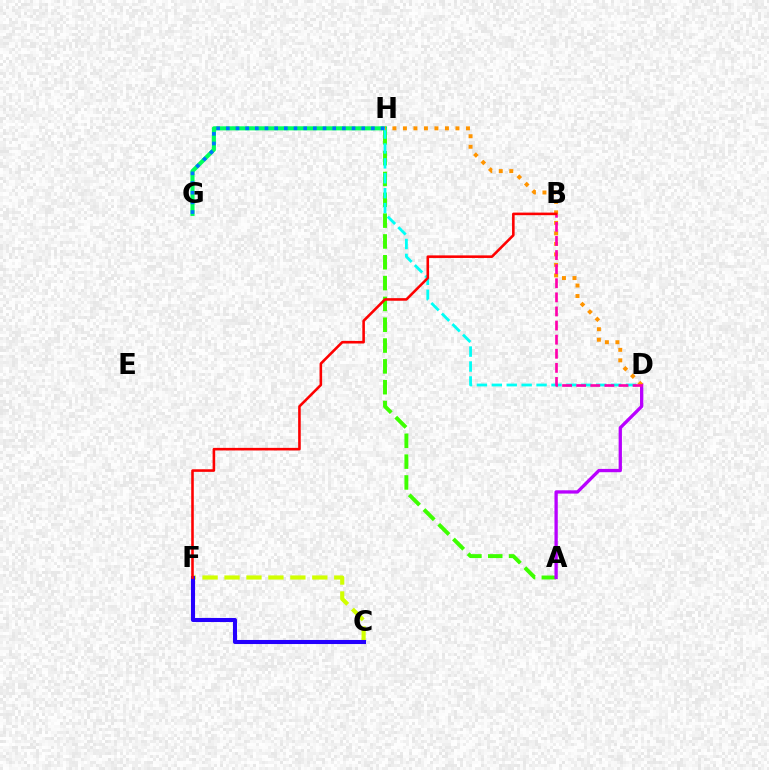{('A', 'H'): [{'color': '#3dff00', 'line_style': 'dashed', 'thickness': 2.83}], ('A', 'D'): [{'color': '#b900ff', 'line_style': 'solid', 'thickness': 2.38}], ('G', 'H'): [{'color': '#00ff5c', 'line_style': 'solid', 'thickness': 2.94}, {'color': '#0074ff', 'line_style': 'dotted', 'thickness': 2.63}], ('D', 'H'): [{'color': '#00fff6', 'line_style': 'dashed', 'thickness': 2.03}, {'color': '#ff9400', 'line_style': 'dotted', 'thickness': 2.85}], ('C', 'F'): [{'color': '#d1ff00', 'line_style': 'dashed', 'thickness': 2.98}, {'color': '#2500ff', 'line_style': 'solid', 'thickness': 2.93}], ('B', 'D'): [{'color': '#ff00ac', 'line_style': 'dashed', 'thickness': 1.92}], ('B', 'F'): [{'color': '#ff0000', 'line_style': 'solid', 'thickness': 1.86}]}